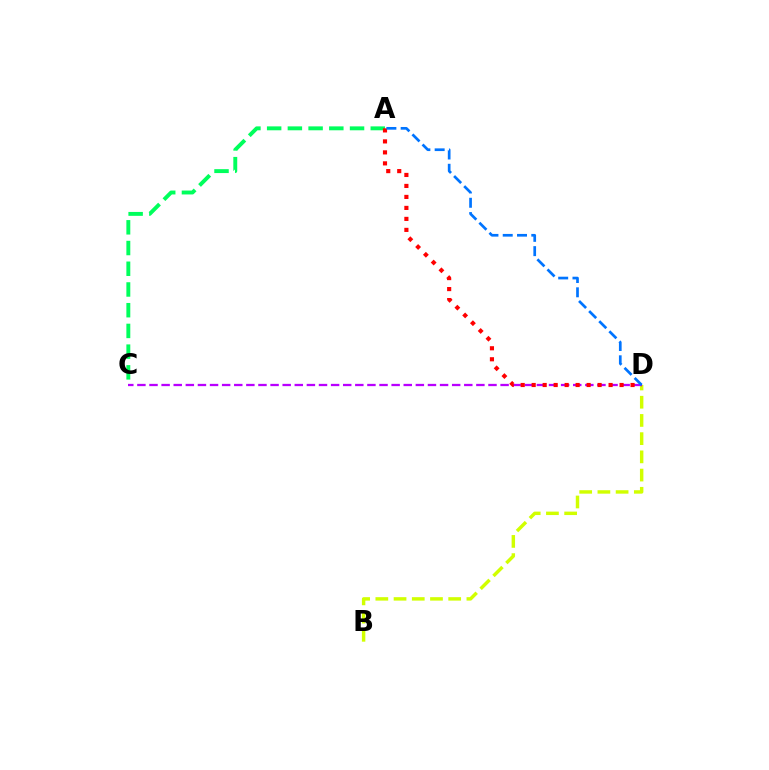{('A', 'C'): [{'color': '#00ff5c', 'line_style': 'dashed', 'thickness': 2.82}], ('B', 'D'): [{'color': '#d1ff00', 'line_style': 'dashed', 'thickness': 2.47}], ('C', 'D'): [{'color': '#b900ff', 'line_style': 'dashed', 'thickness': 1.64}], ('A', 'D'): [{'color': '#ff0000', 'line_style': 'dotted', 'thickness': 2.99}, {'color': '#0074ff', 'line_style': 'dashed', 'thickness': 1.94}]}